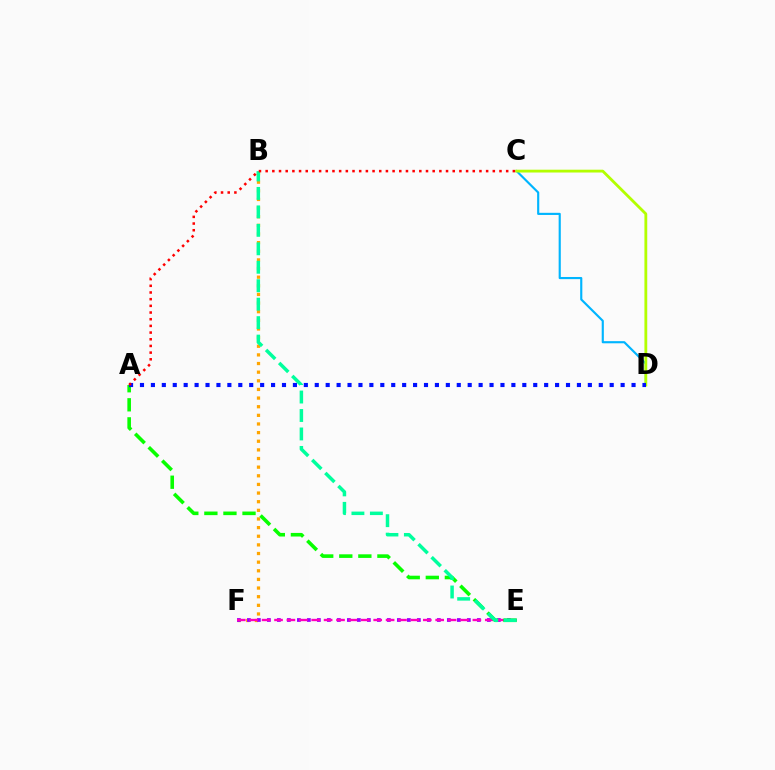{('B', 'F'): [{'color': '#ffa500', 'line_style': 'dotted', 'thickness': 2.35}], ('C', 'D'): [{'color': '#00b5ff', 'line_style': 'solid', 'thickness': 1.55}, {'color': '#b3ff00', 'line_style': 'solid', 'thickness': 2.02}], ('E', 'F'): [{'color': '#9b00ff', 'line_style': 'dotted', 'thickness': 2.72}, {'color': '#ff00bd', 'line_style': 'dashed', 'thickness': 1.68}], ('A', 'E'): [{'color': '#08ff00', 'line_style': 'dashed', 'thickness': 2.59}], ('B', 'E'): [{'color': '#00ff9d', 'line_style': 'dashed', 'thickness': 2.51}], ('A', 'D'): [{'color': '#0010ff', 'line_style': 'dotted', 'thickness': 2.97}], ('A', 'C'): [{'color': '#ff0000', 'line_style': 'dotted', 'thickness': 1.82}]}